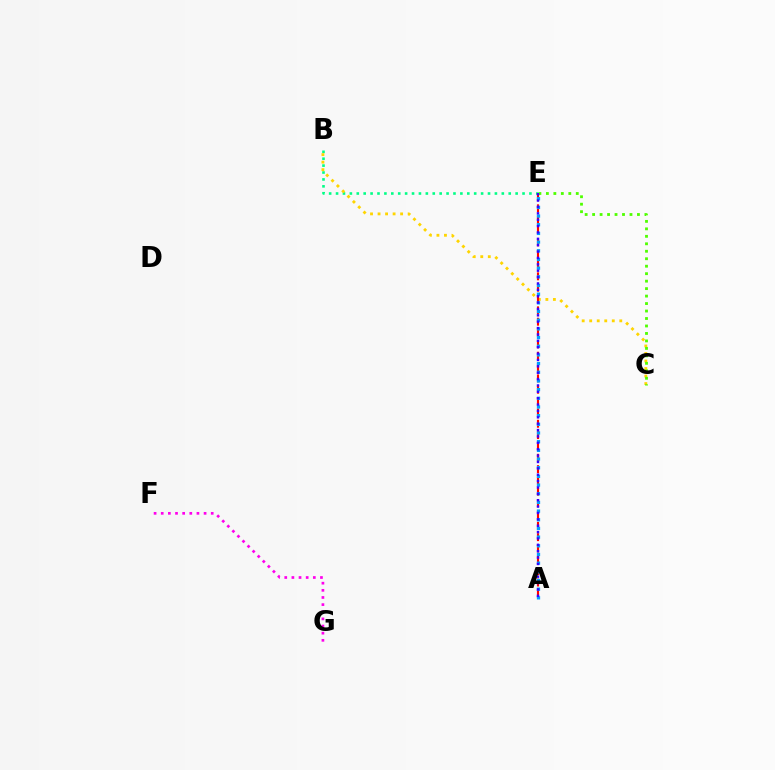{('B', 'E'): [{'color': '#00ff86', 'line_style': 'dotted', 'thickness': 1.88}], ('B', 'C'): [{'color': '#ffd500', 'line_style': 'dotted', 'thickness': 2.04}], ('A', 'E'): [{'color': '#ff0000', 'line_style': 'dashed', 'thickness': 1.54}, {'color': '#009eff', 'line_style': 'dotted', 'thickness': 2.36}, {'color': '#3700ff', 'line_style': 'dotted', 'thickness': 1.73}], ('F', 'G'): [{'color': '#ff00ed', 'line_style': 'dotted', 'thickness': 1.94}], ('C', 'E'): [{'color': '#4fff00', 'line_style': 'dotted', 'thickness': 2.03}]}